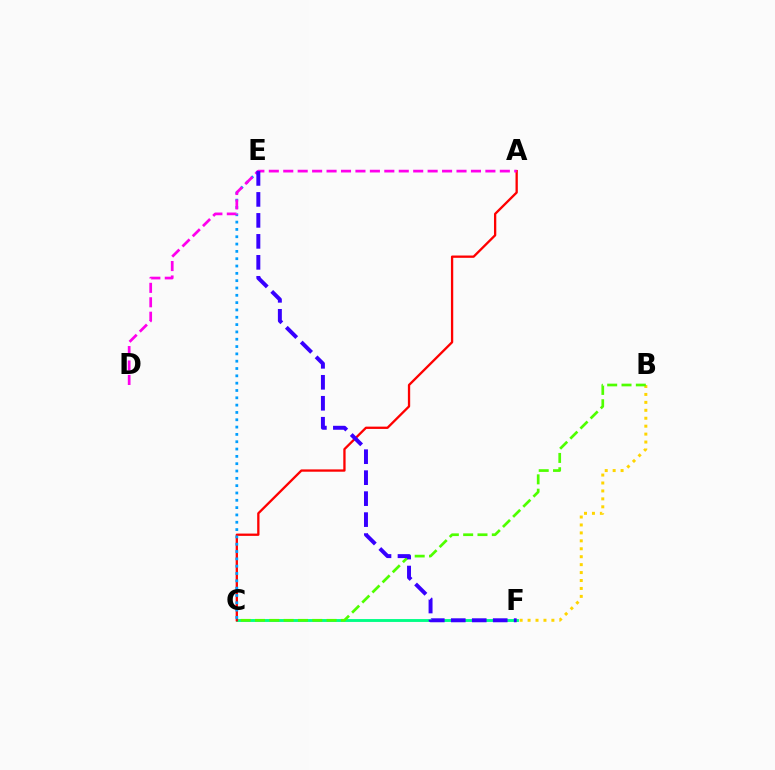{('C', 'F'): [{'color': '#00ff86', 'line_style': 'solid', 'thickness': 2.08}], ('A', 'C'): [{'color': '#ff0000', 'line_style': 'solid', 'thickness': 1.66}], ('C', 'E'): [{'color': '#009eff', 'line_style': 'dotted', 'thickness': 1.99}], ('B', 'F'): [{'color': '#ffd500', 'line_style': 'dotted', 'thickness': 2.16}], ('A', 'D'): [{'color': '#ff00ed', 'line_style': 'dashed', 'thickness': 1.96}], ('B', 'C'): [{'color': '#4fff00', 'line_style': 'dashed', 'thickness': 1.95}], ('E', 'F'): [{'color': '#3700ff', 'line_style': 'dashed', 'thickness': 2.85}]}